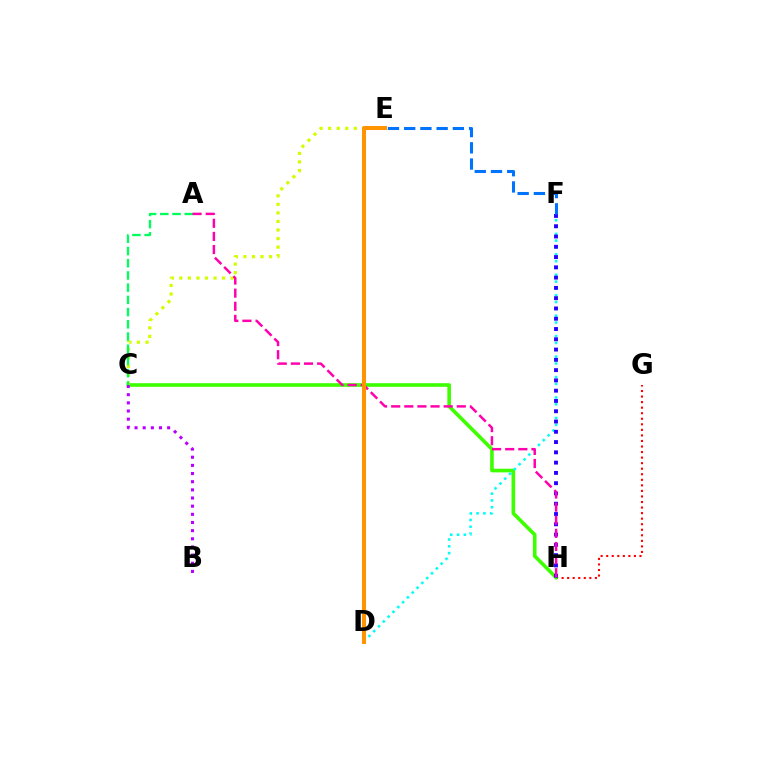{('G', 'H'): [{'color': '#ff0000', 'line_style': 'dotted', 'thickness': 1.51}], ('C', 'H'): [{'color': '#3dff00', 'line_style': 'solid', 'thickness': 2.6}], ('D', 'F'): [{'color': '#00fff6', 'line_style': 'dotted', 'thickness': 1.85}], ('C', 'E'): [{'color': '#d1ff00', 'line_style': 'dotted', 'thickness': 2.32}], ('A', 'C'): [{'color': '#00ff5c', 'line_style': 'dashed', 'thickness': 1.66}], ('B', 'C'): [{'color': '#b900ff', 'line_style': 'dotted', 'thickness': 2.22}], ('F', 'H'): [{'color': '#2500ff', 'line_style': 'dotted', 'thickness': 2.79}], ('A', 'H'): [{'color': '#ff00ac', 'line_style': 'dashed', 'thickness': 1.78}], ('E', 'F'): [{'color': '#0074ff', 'line_style': 'dashed', 'thickness': 2.2}], ('D', 'E'): [{'color': '#ff9400', 'line_style': 'solid', 'thickness': 2.9}]}